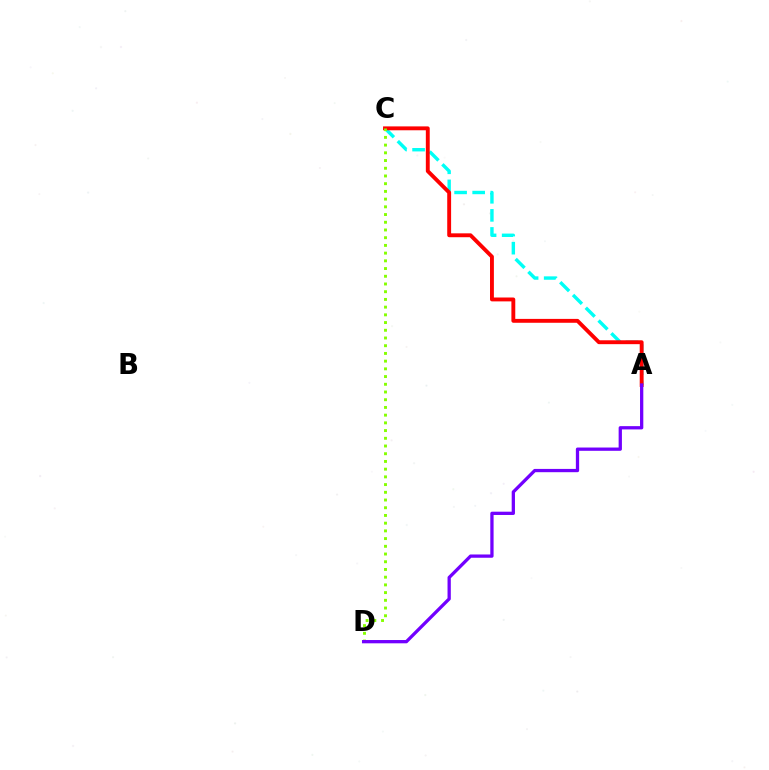{('A', 'C'): [{'color': '#00fff6', 'line_style': 'dashed', 'thickness': 2.45}, {'color': '#ff0000', 'line_style': 'solid', 'thickness': 2.79}], ('C', 'D'): [{'color': '#84ff00', 'line_style': 'dotted', 'thickness': 2.1}], ('A', 'D'): [{'color': '#7200ff', 'line_style': 'solid', 'thickness': 2.36}]}